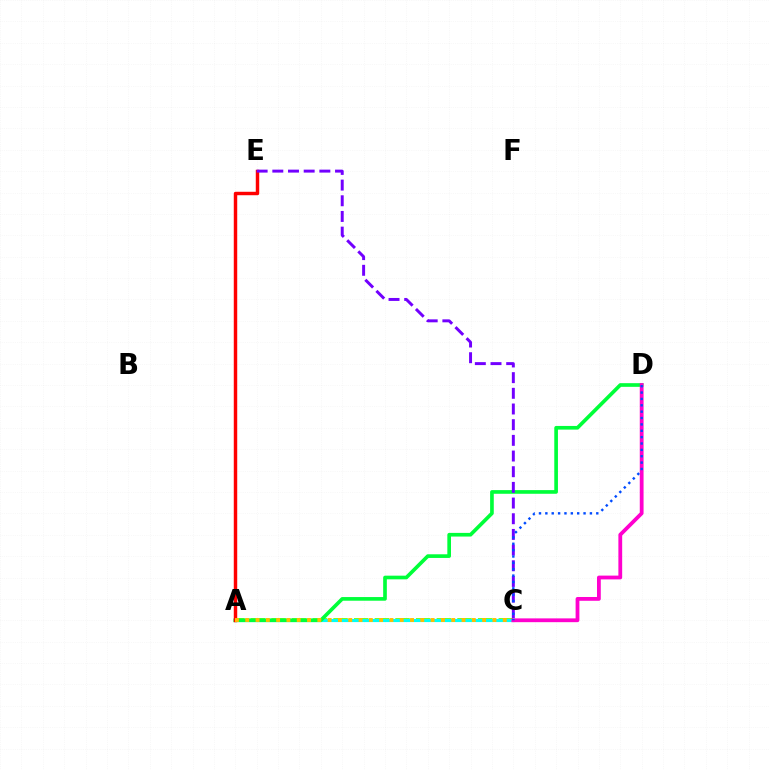{('A', 'C'): [{'color': '#84ff00', 'line_style': 'dashed', 'thickness': 2.81}, {'color': '#00fff6', 'line_style': 'solid', 'thickness': 2.27}, {'color': '#ffbd00', 'line_style': 'dotted', 'thickness': 2.8}], ('A', 'D'): [{'color': '#00ff39', 'line_style': 'solid', 'thickness': 2.64}], ('A', 'E'): [{'color': '#ff0000', 'line_style': 'solid', 'thickness': 2.48}], ('C', 'D'): [{'color': '#ff00cf', 'line_style': 'solid', 'thickness': 2.73}, {'color': '#004bff', 'line_style': 'dotted', 'thickness': 1.73}], ('C', 'E'): [{'color': '#7200ff', 'line_style': 'dashed', 'thickness': 2.13}]}